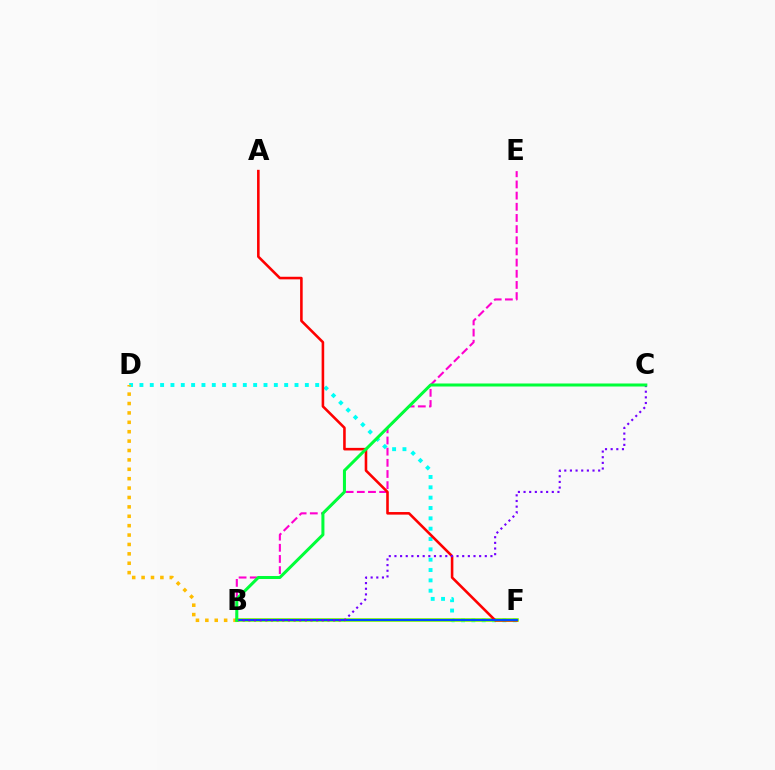{('D', 'F'): [{'color': '#00fff6', 'line_style': 'dotted', 'thickness': 2.81}], ('B', 'D'): [{'color': '#ffbd00', 'line_style': 'dotted', 'thickness': 2.55}], ('B', 'E'): [{'color': '#ff00cf', 'line_style': 'dashed', 'thickness': 1.52}], ('B', 'F'): [{'color': '#84ff00', 'line_style': 'solid', 'thickness': 2.65}, {'color': '#004bff', 'line_style': 'solid', 'thickness': 1.53}], ('A', 'F'): [{'color': '#ff0000', 'line_style': 'solid', 'thickness': 1.86}], ('B', 'C'): [{'color': '#7200ff', 'line_style': 'dotted', 'thickness': 1.53}, {'color': '#00ff39', 'line_style': 'solid', 'thickness': 2.18}]}